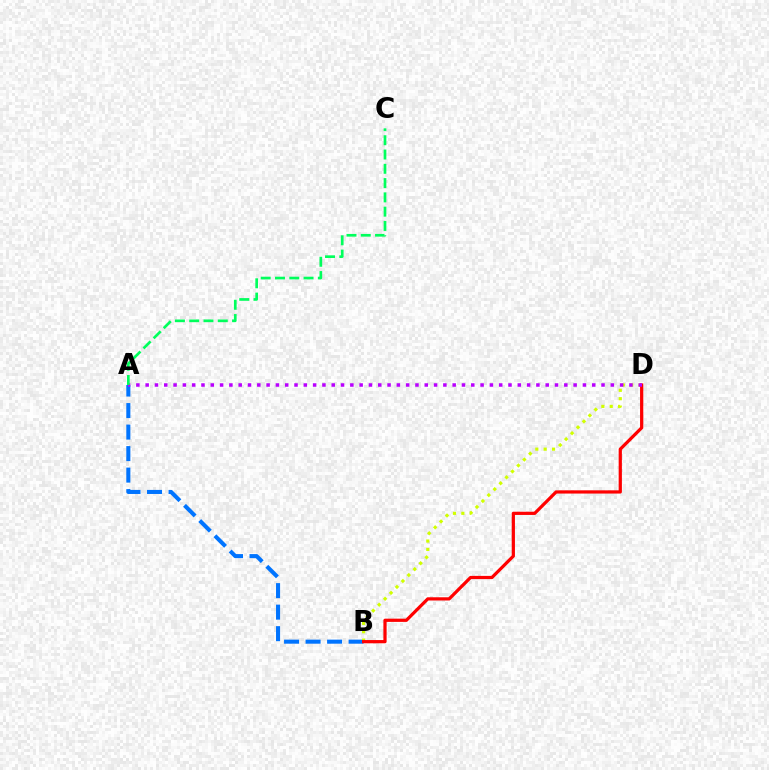{('A', 'B'): [{'color': '#0074ff', 'line_style': 'dashed', 'thickness': 2.92}], ('B', 'D'): [{'color': '#d1ff00', 'line_style': 'dotted', 'thickness': 2.28}, {'color': '#ff0000', 'line_style': 'solid', 'thickness': 2.32}], ('A', 'D'): [{'color': '#b900ff', 'line_style': 'dotted', 'thickness': 2.53}], ('A', 'C'): [{'color': '#00ff5c', 'line_style': 'dashed', 'thickness': 1.94}]}